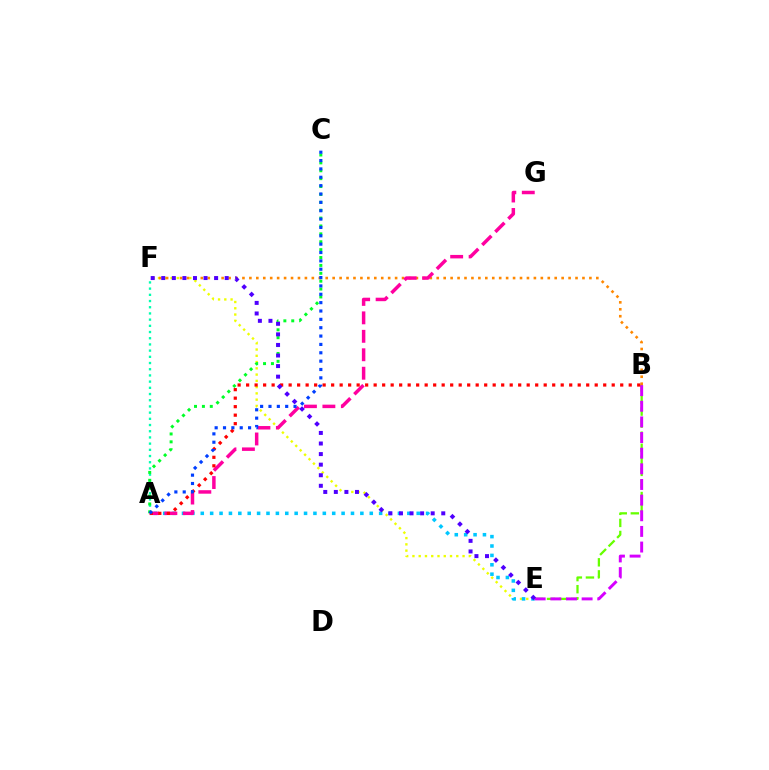{('B', 'E'): [{'color': '#66ff00', 'line_style': 'dashed', 'thickness': 1.64}, {'color': '#d600ff', 'line_style': 'dashed', 'thickness': 2.13}], ('E', 'F'): [{'color': '#eeff00', 'line_style': 'dotted', 'thickness': 1.7}, {'color': '#4f00ff', 'line_style': 'dotted', 'thickness': 2.87}], ('B', 'F'): [{'color': '#ff8800', 'line_style': 'dotted', 'thickness': 1.89}], ('A', 'E'): [{'color': '#00c7ff', 'line_style': 'dotted', 'thickness': 2.55}], ('A', 'F'): [{'color': '#00ffaf', 'line_style': 'dotted', 'thickness': 1.68}], ('A', 'C'): [{'color': '#00ff27', 'line_style': 'dotted', 'thickness': 2.14}, {'color': '#003fff', 'line_style': 'dotted', 'thickness': 2.27}], ('A', 'G'): [{'color': '#ff00a0', 'line_style': 'dashed', 'thickness': 2.51}], ('A', 'B'): [{'color': '#ff0000', 'line_style': 'dotted', 'thickness': 2.31}]}